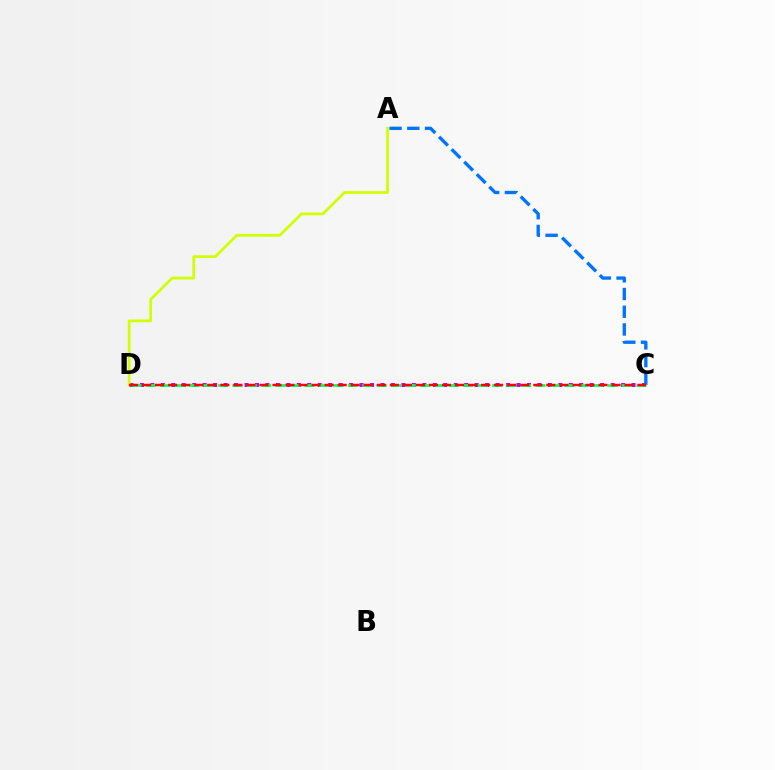{('C', 'D'): [{'color': '#b900ff', 'line_style': 'dotted', 'thickness': 2.84}, {'color': '#00ff5c', 'line_style': 'dashed', 'thickness': 1.96}, {'color': '#ff0000', 'line_style': 'dashed', 'thickness': 1.77}], ('A', 'C'): [{'color': '#0074ff', 'line_style': 'dashed', 'thickness': 2.41}], ('A', 'D'): [{'color': '#d1ff00', 'line_style': 'solid', 'thickness': 1.98}]}